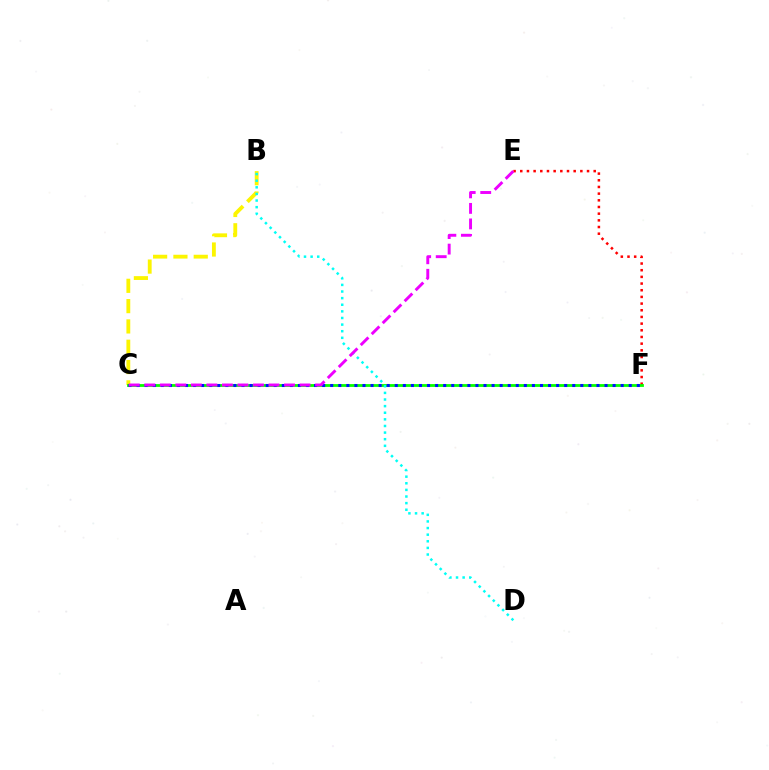{('B', 'C'): [{'color': '#fcf500', 'line_style': 'dashed', 'thickness': 2.76}], ('E', 'F'): [{'color': '#ff0000', 'line_style': 'dotted', 'thickness': 1.81}], ('C', 'F'): [{'color': '#08ff00', 'line_style': 'solid', 'thickness': 2.02}, {'color': '#0010ff', 'line_style': 'dotted', 'thickness': 2.19}], ('B', 'D'): [{'color': '#00fff6', 'line_style': 'dotted', 'thickness': 1.8}], ('C', 'E'): [{'color': '#ee00ff', 'line_style': 'dashed', 'thickness': 2.11}]}